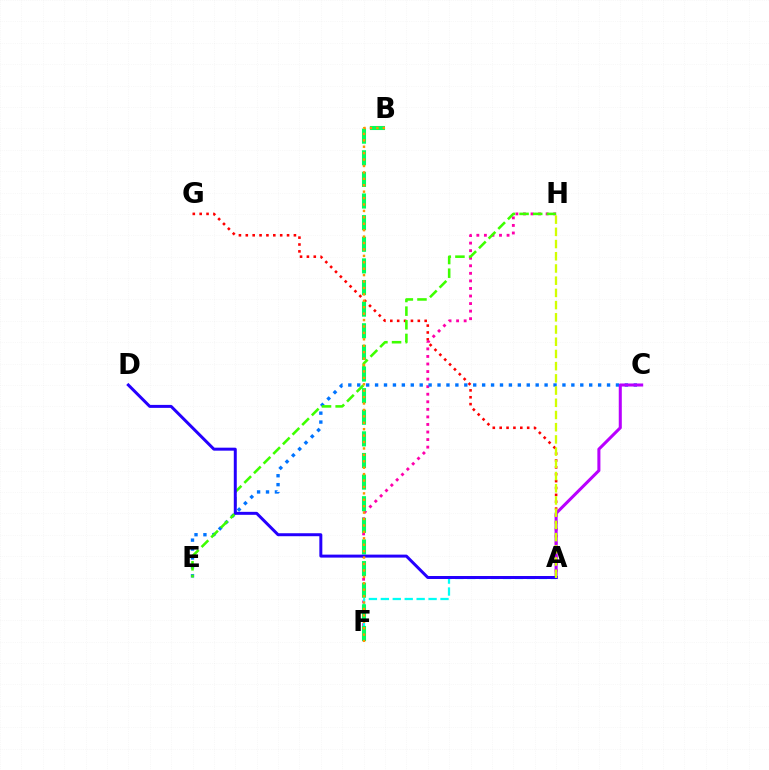{('A', 'G'): [{'color': '#ff0000', 'line_style': 'dotted', 'thickness': 1.87}], ('F', 'H'): [{'color': '#ff00ac', 'line_style': 'dotted', 'thickness': 2.05}], ('A', 'F'): [{'color': '#00fff6', 'line_style': 'dashed', 'thickness': 1.62}], ('C', 'E'): [{'color': '#0074ff', 'line_style': 'dotted', 'thickness': 2.42}], ('E', 'H'): [{'color': '#3dff00', 'line_style': 'dashed', 'thickness': 1.85}], ('B', 'F'): [{'color': '#00ff5c', 'line_style': 'dashed', 'thickness': 2.94}, {'color': '#ff9400', 'line_style': 'dotted', 'thickness': 1.74}], ('A', 'C'): [{'color': '#b900ff', 'line_style': 'solid', 'thickness': 2.19}], ('A', 'D'): [{'color': '#2500ff', 'line_style': 'solid', 'thickness': 2.15}], ('A', 'H'): [{'color': '#d1ff00', 'line_style': 'dashed', 'thickness': 1.66}]}